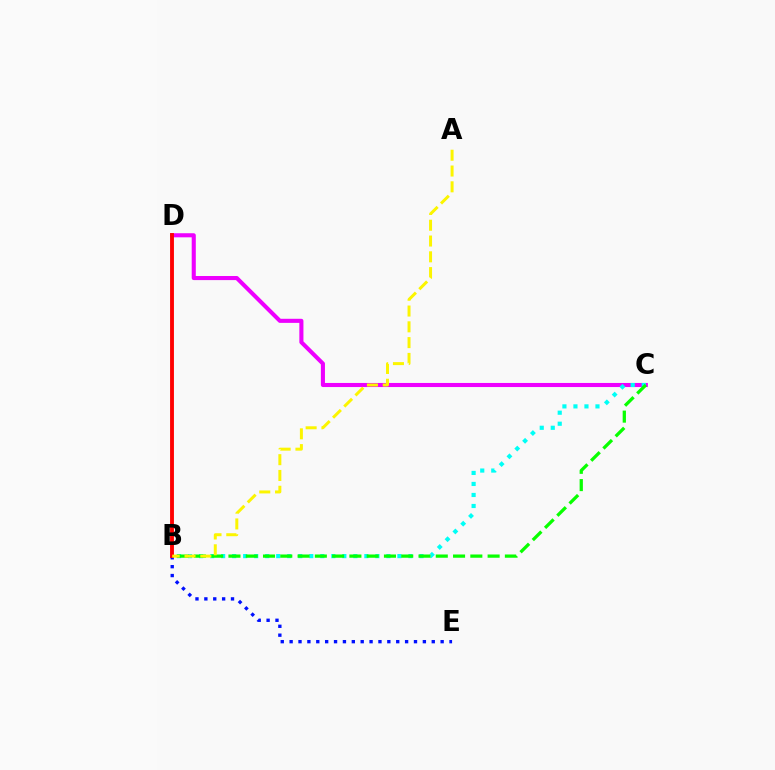{('C', 'D'): [{'color': '#ee00ff', 'line_style': 'solid', 'thickness': 2.94}], ('B', 'C'): [{'color': '#00fff6', 'line_style': 'dotted', 'thickness': 2.99}, {'color': '#08ff00', 'line_style': 'dashed', 'thickness': 2.35}], ('B', 'E'): [{'color': '#0010ff', 'line_style': 'dotted', 'thickness': 2.41}], ('B', 'D'): [{'color': '#ff0000', 'line_style': 'solid', 'thickness': 2.79}], ('A', 'B'): [{'color': '#fcf500', 'line_style': 'dashed', 'thickness': 2.15}]}